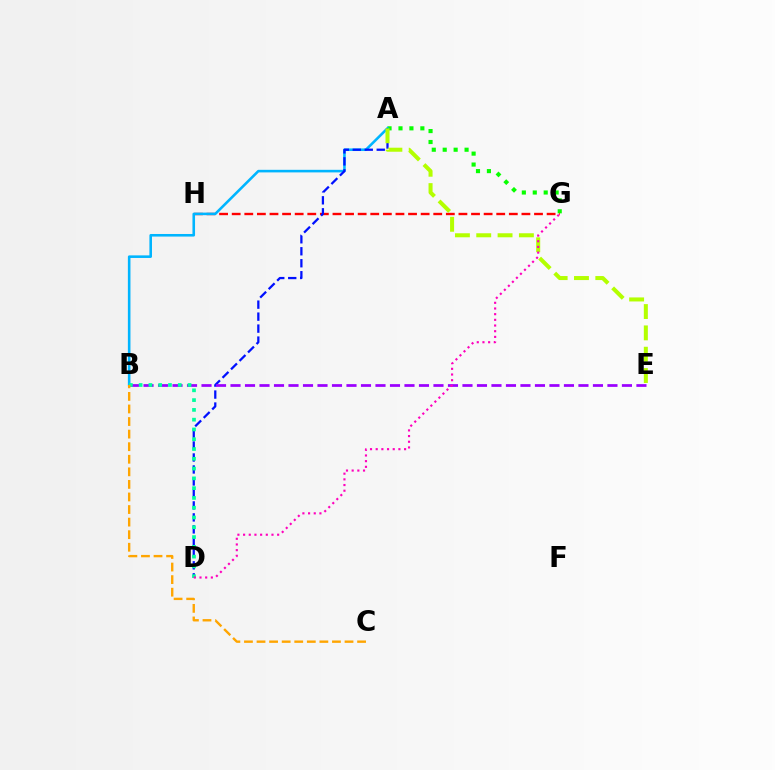{('A', 'G'): [{'color': '#08ff00', 'line_style': 'dotted', 'thickness': 2.97}], ('G', 'H'): [{'color': '#ff0000', 'line_style': 'dashed', 'thickness': 1.71}], ('A', 'B'): [{'color': '#00b5ff', 'line_style': 'solid', 'thickness': 1.86}], ('A', 'D'): [{'color': '#0010ff', 'line_style': 'dashed', 'thickness': 1.63}], ('A', 'E'): [{'color': '#b3ff00', 'line_style': 'dashed', 'thickness': 2.9}], ('B', 'E'): [{'color': '#9b00ff', 'line_style': 'dashed', 'thickness': 1.97}], ('B', 'D'): [{'color': '#00ff9d', 'line_style': 'dotted', 'thickness': 2.66}], ('B', 'C'): [{'color': '#ffa500', 'line_style': 'dashed', 'thickness': 1.71}], ('D', 'G'): [{'color': '#ff00bd', 'line_style': 'dotted', 'thickness': 1.54}]}